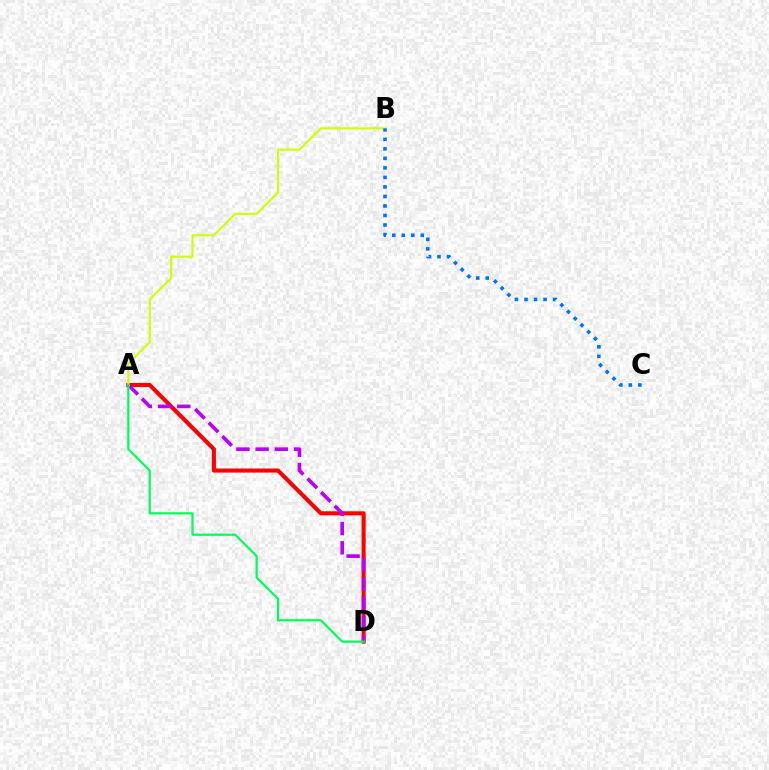{('A', 'D'): [{'color': '#ff0000', 'line_style': 'solid', 'thickness': 2.94}, {'color': '#b900ff', 'line_style': 'dashed', 'thickness': 2.61}, {'color': '#00ff5c', 'line_style': 'solid', 'thickness': 1.61}], ('A', 'B'): [{'color': '#d1ff00', 'line_style': 'solid', 'thickness': 1.55}], ('B', 'C'): [{'color': '#0074ff', 'line_style': 'dotted', 'thickness': 2.59}]}